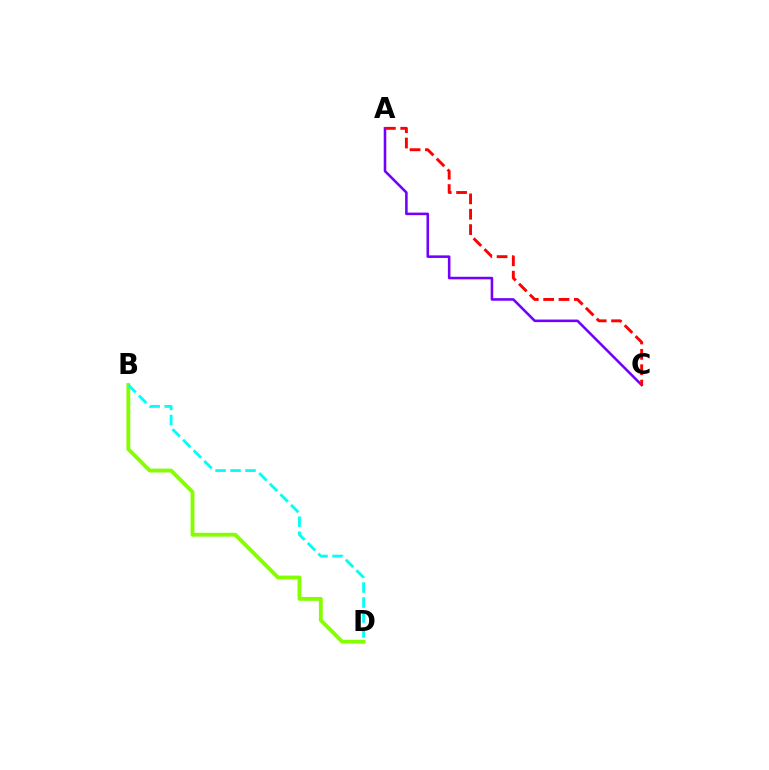{('B', 'D'): [{'color': '#84ff00', 'line_style': 'solid', 'thickness': 2.77}, {'color': '#00fff6', 'line_style': 'dashed', 'thickness': 2.04}], ('A', 'C'): [{'color': '#7200ff', 'line_style': 'solid', 'thickness': 1.85}, {'color': '#ff0000', 'line_style': 'dashed', 'thickness': 2.09}]}